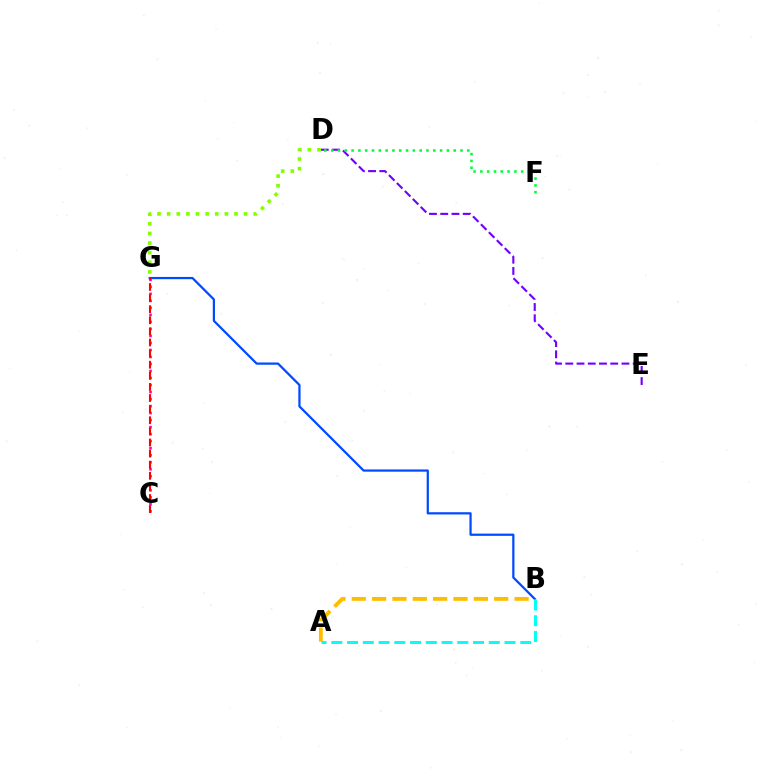{('A', 'B'): [{'color': '#ffbd00', 'line_style': 'dashed', 'thickness': 2.76}, {'color': '#00fff6', 'line_style': 'dashed', 'thickness': 2.14}], ('D', 'E'): [{'color': '#7200ff', 'line_style': 'dashed', 'thickness': 1.53}], ('D', 'F'): [{'color': '#00ff39', 'line_style': 'dotted', 'thickness': 1.85}], ('B', 'G'): [{'color': '#004bff', 'line_style': 'solid', 'thickness': 1.61}], ('C', 'G'): [{'color': '#ff00cf', 'line_style': 'dotted', 'thickness': 1.91}, {'color': '#ff0000', 'line_style': 'dashed', 'thickness': 1.51}], ('D', 'G'): [{'color': '#84ff00', 'line_style': 'dotted', 'thickness': 2.61}]}